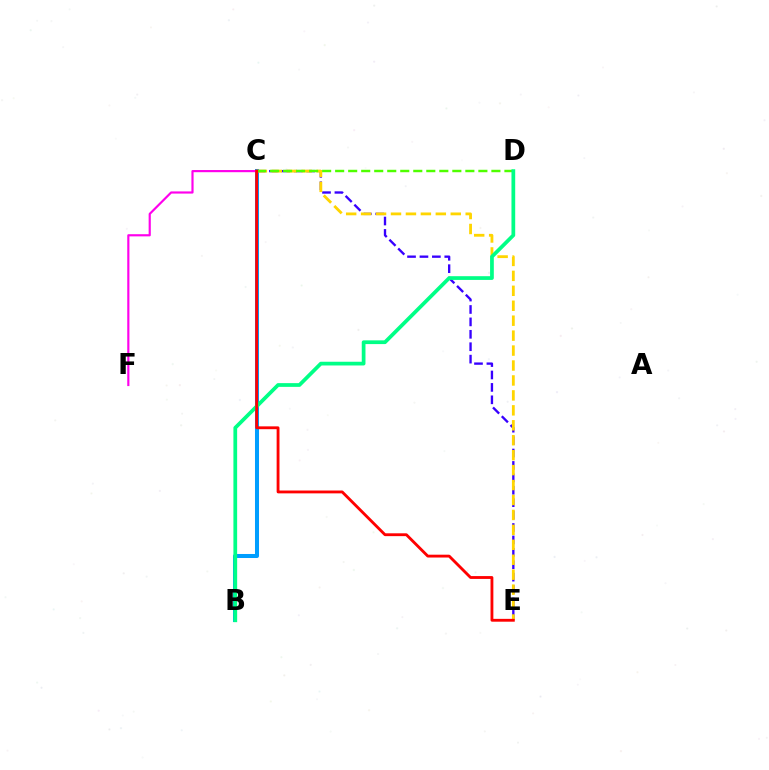{('B', 'C'): [{'color': '#009eff', 'line_style': 'solid', 'thickness': 2.9}], ('C', 'E'): [{'color': '#3700ff', 'line_style': 'dashed', 'thickness': 1.69}, {'color': '#ffd500', 'line_style': 'dashed', 'thickness': 2.03}, {'color': '#ff0000', 'line_style': 'solid', 'thickness': 2.04}], ('C', 'D'): [{'color': '#4fff00', 'line_style': 'dashed', 'thickness': 1.77}], ('C', 'F'): [{'color': '#ff00ed', 'line_style': 'solid', 'thickness': 1.56}], ('B', 'D'): [{'color': '#00ff86', 'line_style': 'solid', 'thickness': 2.69}]}